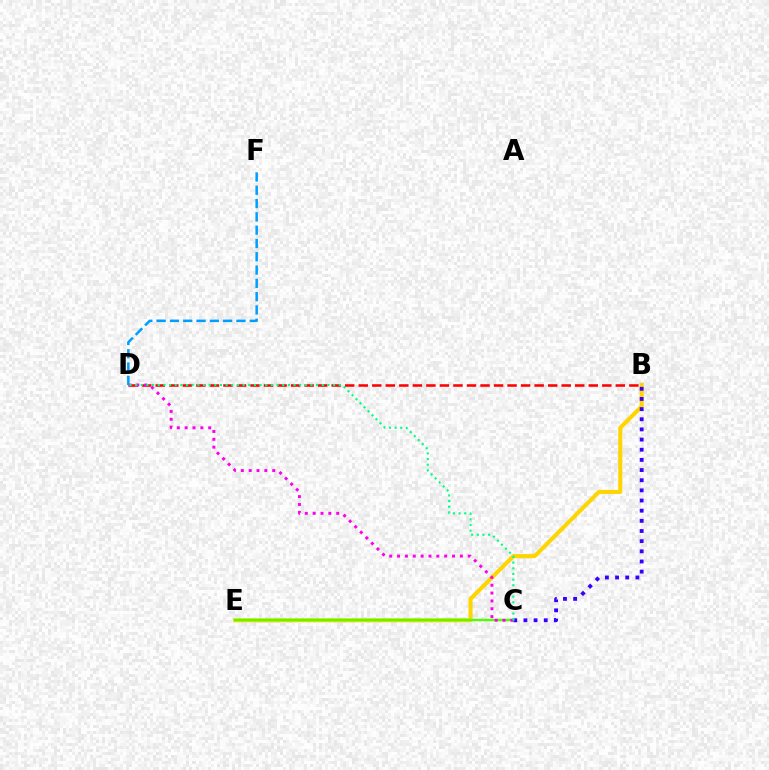{('B', 'E'): [{'color': '#ffd500', 'line_style': 'solid', 'thickness': 2.93}], ('B', 'C'): [{'color': '#3700ff', 'line_style': 'dotted', 'thickness': 2.76}], ('B', 'D'): [{'color': '#ff0000', 'line_style': 'dashed', 'thickness': 1.84}], ('C', 'E'): [{'color': '#4fff00', 'line_style': 'solid', 'thickness': 1.74}], ('C', 'D'): [{'color': '#ff00ed', 'line_style': 'dotted', 'thickness': 2.13}, {'color': '#00ff86', 'line_style': 'dotted', 'thickness': 1.54}], ('D', 'F'): [{'color': '#009eff', 'line_style': 'dashed', 'thickness': 1.81}]}